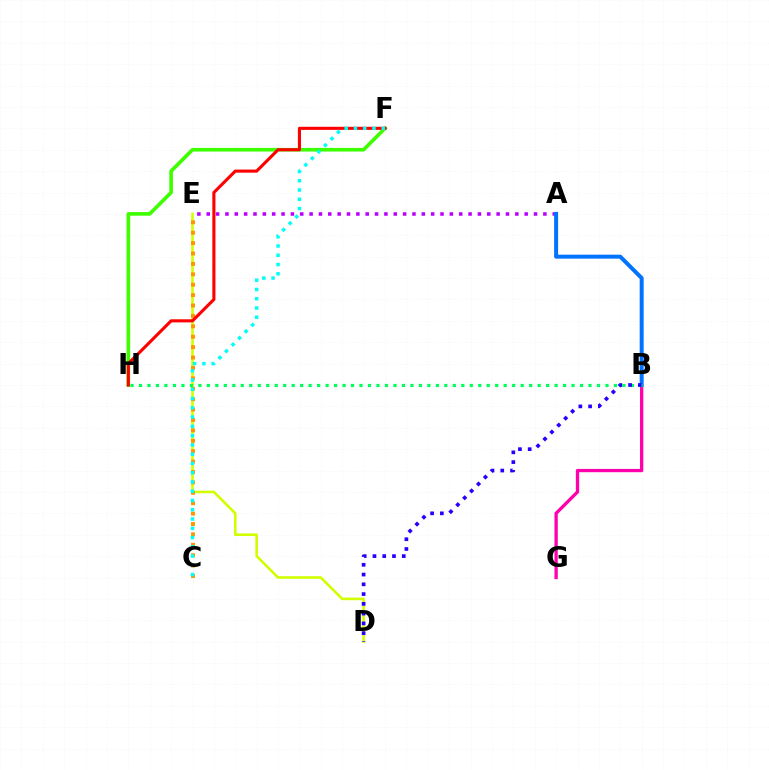{('D', 'E'): [{'color': '#d1ff00', 'line_style': 'solid', 'thickness': 1.88}], ('C', 'E'): [{'color': '#ff9400', 'line_style': 'dotted', 'thickness': 2.83}], ('B', 'G'): [{'color': '#ff00ac', 'line_style': 'solid', 'thickness': 2.37}], ('F', 'H'): [{'color': '#3dff00', 'line_style': 'solid', 'thickness': 2.63}, {'color': '#ff0000', 'line_style': 'solid', 'thickness': 2.23}], ('A', 'E'): [{'color': '#b900ff', 'line_style': 'dotted', 'thickness': 2.54}], ('C', 'F'): [{'color': '#00fff6', 'line_style': 'dotted', 'thickness': 2.52}], ('A', 'B'): [{'color': '#0074ff', 'line_style': 'solid', 'thickness': 2.86}], ('B', 'H'): [{'color': '#00ff5c', 'line_style': 'dotted', 'thickness': 2.3}], ('B', 'D'): [{'color': '#2500ff', 'line_style': 'dotted', 'thickness': 2.65}]}